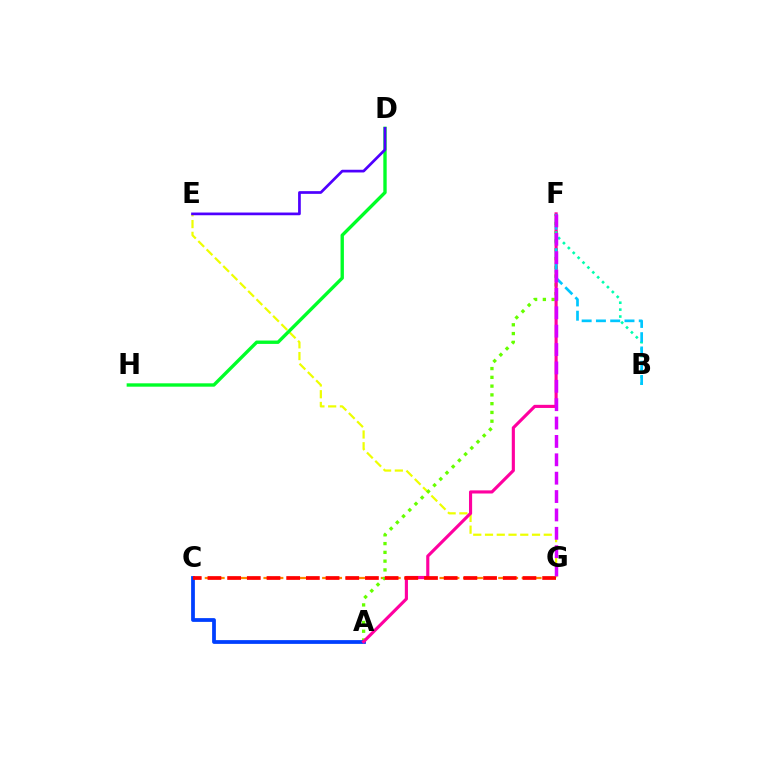{('E', 'G'): [{'color': '#eeff00', 'line_style': 'dashed', 'thickness': 1.6}], ('D', 'H'): [{'color': '#00ff27', 'line_style': 'solid', 'thickness': 2.42}], ('C', 'G'): [{'color': '#ff8800', 'line_style': 'dashed', 'thickness': 1.59}, {'color': '#ff0000', 'line_style': 'dashed', 'thickness': 2.67}], ('A', 'F'): [{'color': '#66ff00', 'line_style': 'dotted', 'thickness': 2.38}, {'color': '#ff00a0', 'line_style': 'solid', 'thickness': 2.25}], ('A', 'C'): [{'color': '#003fff', 'line_style': 'solid', 'thickness': 2.71}], ('D', 'E'): [{'color': '#4f00ff', 'line_style': 'solid', 'thickness': 1.95}], ('B', 'F'): [{'color': '#00ffaf', 'line_style': 'dotted', 'thickness': 1.88}, {'color': '#00c7ff', 'line_style': 'dashed', 'thickness': 1.94}], ('F', 'G'): [{'color': '#d600ff', 'line_style': 'dashed', 'thickness': 2.5}]}